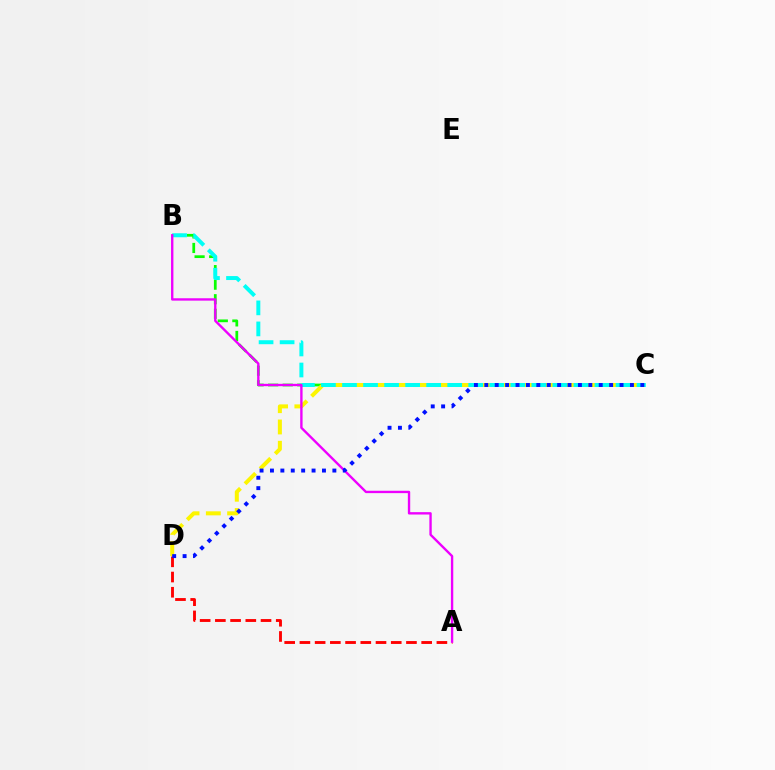{('B', 'C'): [{'color': '#08ff00', 'line_style': 'dashed', 'thickness': 1.98}, {'color': '#00fff6', 'line_style': 'dashed', 'thickness': 2.86}], ('A', 'D'): [{'color': '#ff0000', 'line_style': 'dashed', 'thickness': 2.07}], ('C', 'D'): [{'color': '#fcf500', 'line_style': 'dashed', 'thickness': 2.89}, {'color': '#0010ff', 'line_style': 'dotted', 'thickness': 2.83}], ('A', 'B'): [{'color': '#ee00ff', 'line_style': 'solid', 'thickness': 1.71}]}